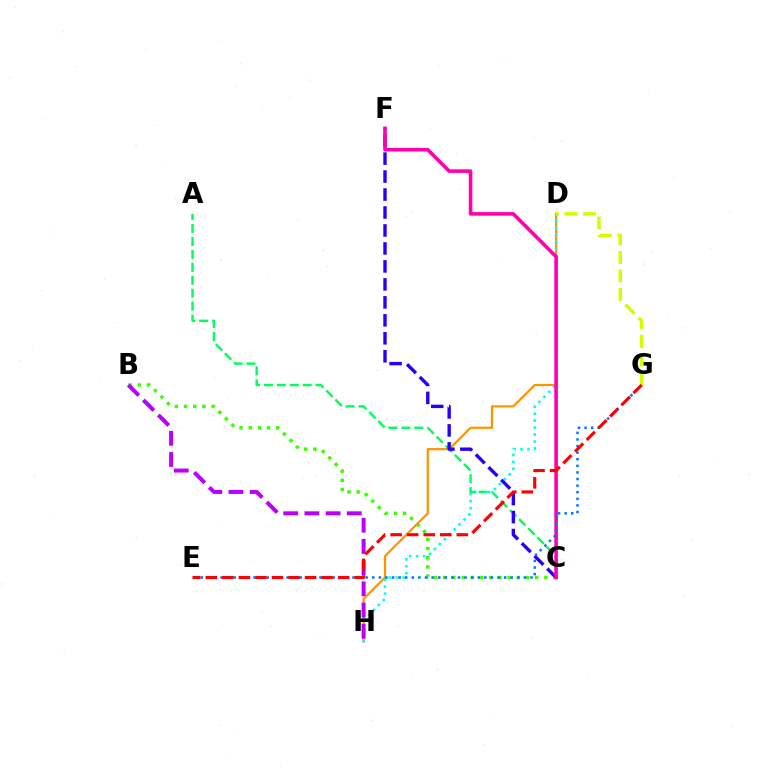{('B', 'C'): [{'color': '#3dff00', 'line_style': 'dotted', 'thickness': 2.5}], ('D', 'H'): [{'color': '#ff9400', 'line_style': 'solid', 'thickness': 1.6}, {'color': '#00fff6', 'line_style': 'dotted', 'thickness': 1.89}], ('A', 'C'): [{'color': '#00ff5c', 'line_style': 'dashed', 'thickness': 1.76}], ('C', 'F'): [{'color': '#2500ff', 'line_style': 'dashed', 'thickness': 2.44}, {'color': '#ff00ac', 'line_style': 'solid', 'thickness': 2.59}], ('B', 'H'): [{'color': '#b900ff', 'line_style': 'dashed', 'thickness': 2.88}], ('E', 'G'): [{'color': '#0074ff', 'line_style': 'dotted', 'thickness': 1.79}, {'color': '#ff0000', 'line_style': 'dashed', 'thickness': 2.25}], ('D', 'G'): [{'color': '#d1ff00', 'line_style': 'dashed', 'thickness': 2.52}]}